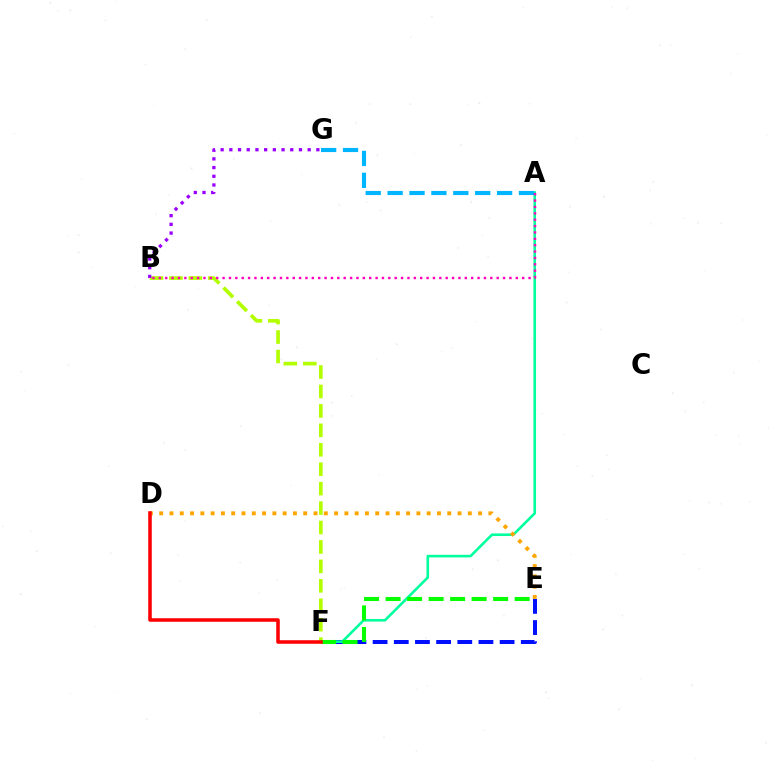{('E', 'F'): [{'color': '#0010ff', 'line_style': 'dashed', 'thickness': 2.88}, {'color': '#08ff00', 'line_style': 'dashed', 'thickness': 2.92}], ('B', 'F'): [{'color': '#b3ff00', 'line_style': 'dashed', 'thickness': 2.64}], ('A', 'F'): [{'color': '#00ff9d', 'line_style': 'solid', 'thickness': 1.87}], ('D', 'E'): [{'color': '#ffa500', 'line_style': 'dotted', 'thickness': 2.8}], ('A', 'G'): [{'color': '#00b5ff', 'line_style': 'dashed', 'thickness': 2.97}], ('B', 'G'): [{'color': '#9b00ff', 'line_style': 'dotted', 'thickness': 2.36}], ('D', 'F'): [{'color': '#ff0000', 'line_style': 'solid', 'thickness': 2.56}], ('A', 'B'): [{'color': '#ff00bd', 'line_style': 'dotted', 'thickness': 1.73}]}